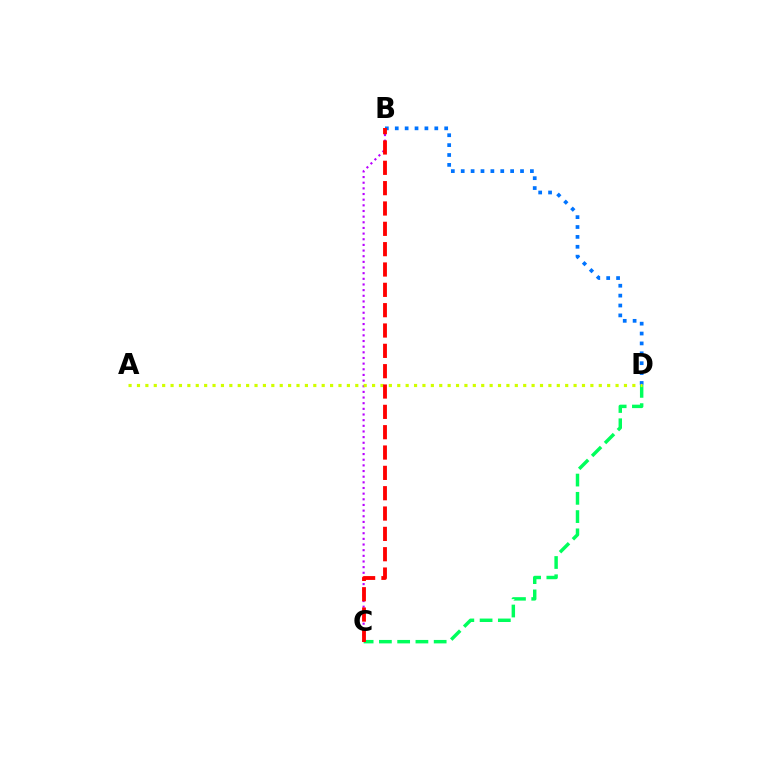{('B', 'C'): [{'color': '#b900ff', 'line_style': 'dotted', 'thickness': 1.54}, {'color': '#ff0000', 'line_style': 'dashed', 'thickness': 2.76}], ('B', 'D'): [{'color': '#0074ff', 'line_style': 'dotted', 'thickness': 2.69}], ('C', 'D'): [{'color': '#00ff5c', 'line_style': 'dashed', 'thickness': 2.48}], ('A', 'D'): [{'color': '#d1ff00', 'line_style': 'dotted', 'thickness': 2.28}]}